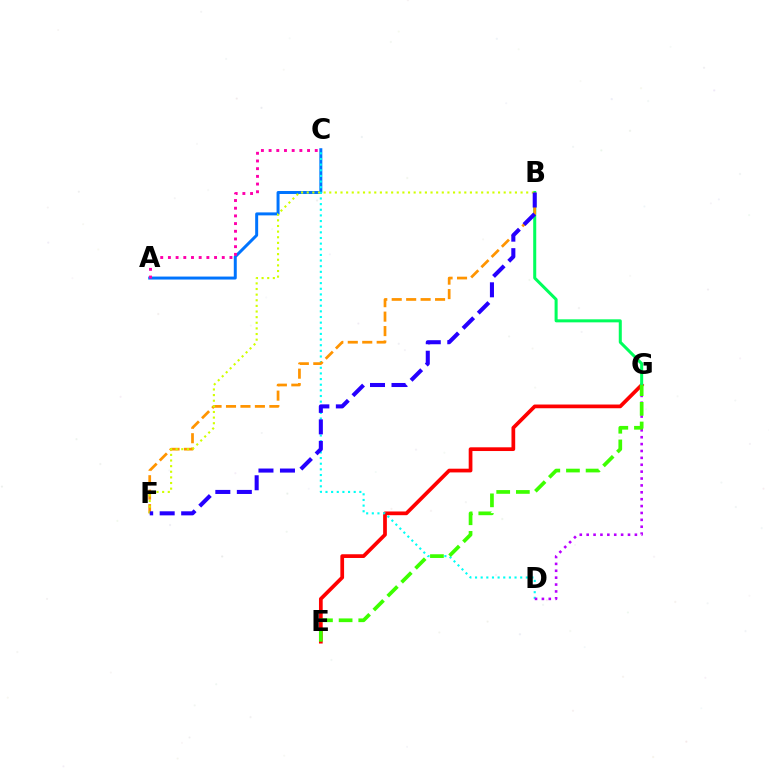{('A', 'C'): [{'color': '#0074ff', 'line_style': 'solid', 'thickness': 2.14}, {'color': '#ff00ac', 'line_style': 'dotted', 'thickness': 2.09}], ('E', 'G'): [{'color': '#ff0000', 'line_style': 'solid', 'thickness': 2.68}, {'color': '#3dff00', 'line_style': 'dashed', 'thickness': 2.67}], ('C', 'D'): [{'color': '#00fff6', 'line_style': 'dotted', 'thickness': 1.53}], ('D', 'G'): [{'color': '#b900ff', 'line_style': 'dotted', 'thickness': 1.87}], ('B', 'G'): [{'color': '#00ff5c', 'line_style': 'solid', 'thickness': 2.18}], ('B', 'F'): [{'color': '#ff9400', 'line_style': 'dashed', 'thickness': 1.96}, {'color': '#d1ff00', 'line_style': 'dotted', 'thickness': 1.53}, {'color': '#2500ff', 'line_style': 'dashed', 'thickness': 2.92}]}